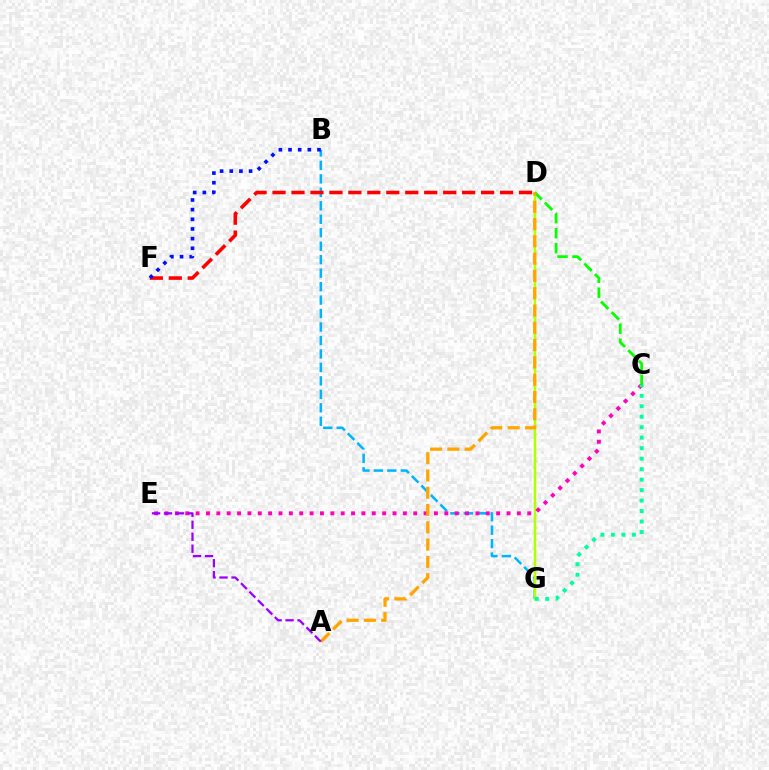{('B', 'G'): [{'color': '#00b5ff', 'line_style': 'dashed', 'thickness': 1.83}], ('D', 'G'): [{'color': '#b3ff00', 'line_style': 'solid', 'thickness': 1.8}], ('C', 'E'): [{'color': '#ff00bd', 'line_style': 'dotted', 'thickness': 2.82}], ('C', 'D'): [{'color': '#08ff00', 'line_style': 'dashed', 'thickness': 2.03}], ('C', 'G'): [{'color': '#00ff9d', 'line_style': 'dotted', 'thickness': 2.85}], ('D', 'F'): [{'color': '#ff0000', 'line_style': 'dashed', 'thickness': 2.58}], ('A', 'D'): [{'color': '#ffa500', 'line_style': 'dashed', 'thickness': 2.35}], ('A', 'E'): [{'color': '#9b00ff', 'line_style': 'dashed', 'thickness': 1.63}], ('B', 'F'): [{'color': '#0010ff', 'line_style': 'dotted', 'thickness': 2.62}]}